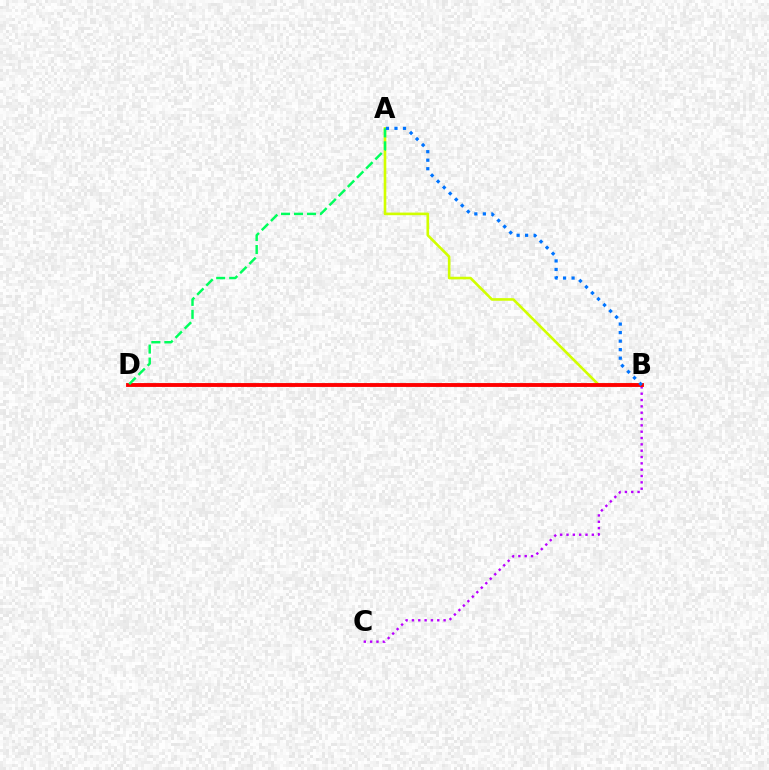{('A', 'B'): [{'color': '#d1ff00', 'line_style': 'solid', 'thickness': 1.89}, {'color': '#0074ff', 'line_style': 'dotted', 'thickness': 2.32}], ('B', 'C'): [{'color': '#b900ff', 'line_style': 'dotted', 'thickness': 1.72}], ('B', 'D'): [{'color': '#ff0000', 'line_style': 'solid', 'thickness': 2.78}], ('A', 'D'): [{'color': '#00ff5c', 'line_style': 'dashed', 'thickness': 1.76}]}